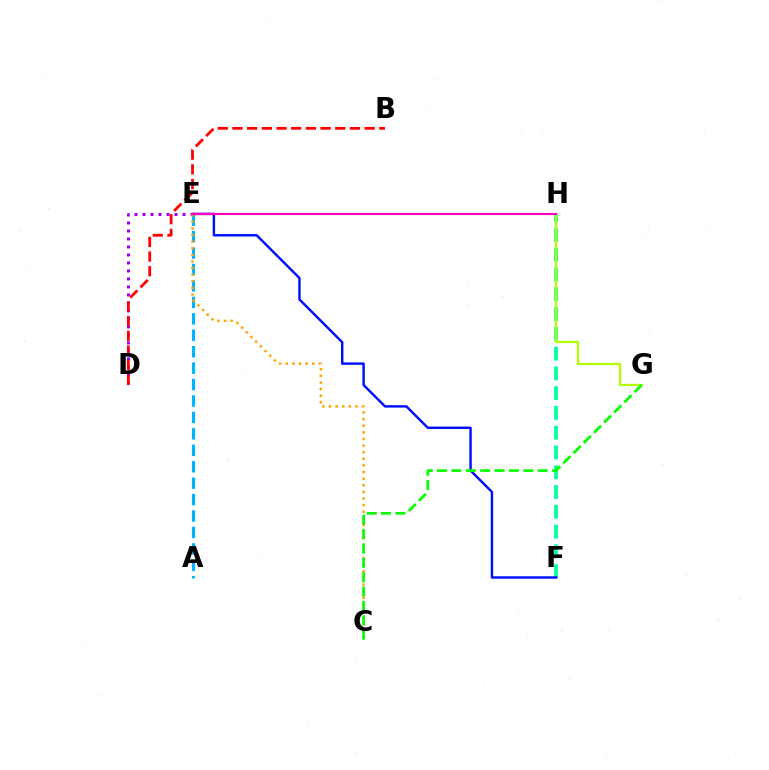{('A', 'E'): [{'color': '#00b5ff', 'line_style': 'dashed', 'thickness': 2.23}], ('F', 'H'): [{'color': '#00ff9d', 'line_style': 'dashed', 'thickness': 2.69}], ('E', 'F'): [{'color': '#0010ff', 'line_style': 'solid', 'thickness': 1.75}], ('D', 'E'): [{'color': '#9b00ff', 'line_style': 'dotted', 'thickness': 2.17}], ('B', 'D'): [{'color': '#ff0000', 'line_style': 'dashed', 'thickness': 1.99}], ('C', 'E'): [{'color': '#ffa500', 'line_style': 'dotted', 'thickness': 1.8}], ('G', 'H'): [{'color': '#b3ff00', 'line_style': 'solid', 'thickness': 1.63}], ('C', 'G'): [{'color': '#08ff00', 'line_style': 'dashed', 'thickness': 1.95}], ('E', 'H'): [{'color': '#ff00bd', 'line_style': 'solid', 'thickness': 1.51}]}